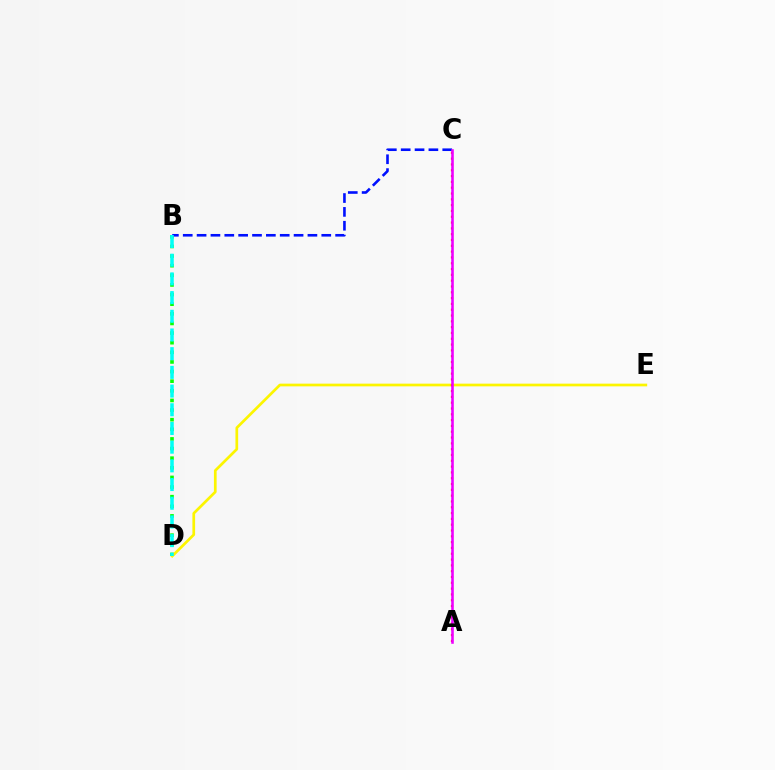{('B', 'D'): [{'color': '#08ff00', 'line_style': 'dotted', 'thickness': 2.61}, {'color': '#00fff6', 'line_style': 'dashed', 'thickness': 2.54}], ('B', 'C'): [{'color': '#0010ff', 'line_style': 'dashed', 'thickness': 1.88}], ('D', 'E'): [{'color': '#fcf500', 'line_style': 'solid', 'thickness': 1.95}], ('A', 'C'): [{'color': '#ff0000', 'line_style': 'dotted', 'thickness': 1.58}, {'color': '#ee00ff', 'line_style': 'solid', 'thickness': 1.85}]}